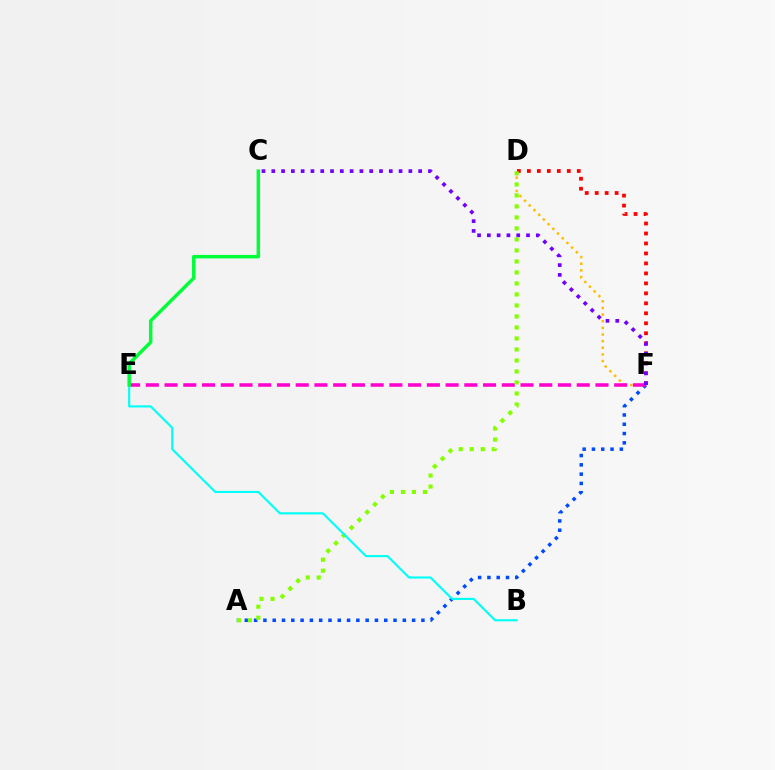{('D', 'F'): [{'color': '#ffbd00', 'line_style': 'dotted', 'thickness': 1.81}, {'color': '#ff0000', 'line_style': 'dotted', 'thickness': 2.71}], ('A', 'F'): [{'color': '#004bff', 'line_style': 'dotted', 'thickness': 2.52}], ('E', 'F'): [{'color': '#ff00cf', 'line_style': 'dashed', 'thickness': 2.55}], ('C', 'F'): [{'color': '#7200ff', 'line_style': 'dotted', 'thickness': 2.66}], ('A', 'D'): [{'color': '#84ff00', 'line_style': 'dotted', 'thickness': 2.99}], ('B', 'E'): [{'color': '#00fff6', 'line_style': 'solid', 'thickness': 1.54}], ('C', 'E'): [{'color': '#00ff39', 'line_style': 'solid', 'thickness': 2.5}]}